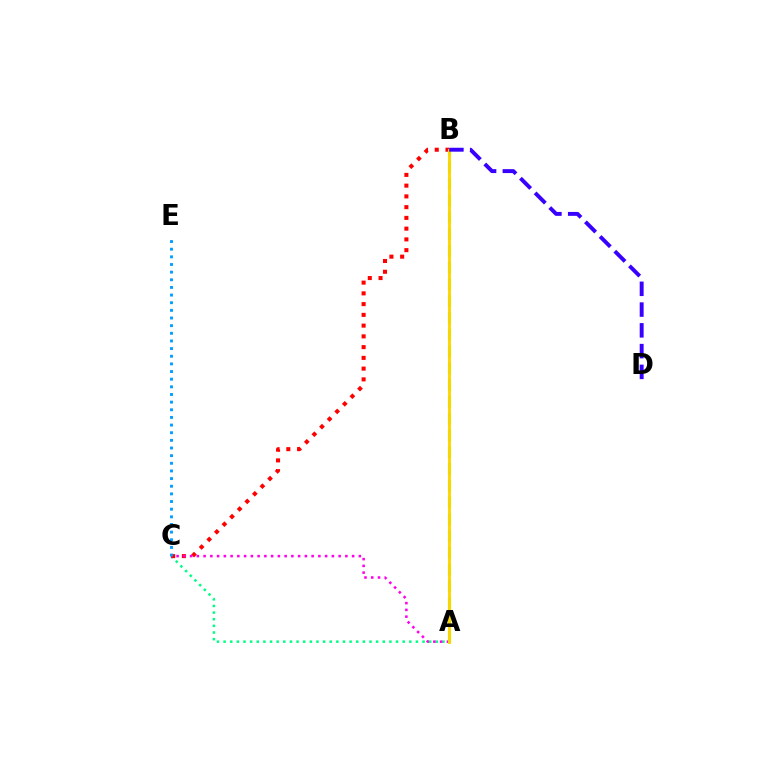{('A', 'C'): [{'color': '#00ff86', 'line_style': 'dotted', 'thickness': 1.8}, {'color': '#ff00ed', 'line_style': 'dotted', 'thickness': 1.83}], ('B', 'C'): [{'color': '#ff0000', 'line_style': 'dotted', 'thickness': 2.92}], ('C', 'E'): [{'color': '#009eff', 'line_style': 'dotted', 'thickness': 2.08}], ('A', 'B'): [{'color': '#4fff00', 'line_style': 'dashed', 'thickness': 2.28}, {'color': '#ffd500', 'line_style': 'solid', 'thickness': 2.07}], ('B', 'D'): [{'color': '#3700ff', 'line_style': 'dashed', 'thickness': 2.82}]}